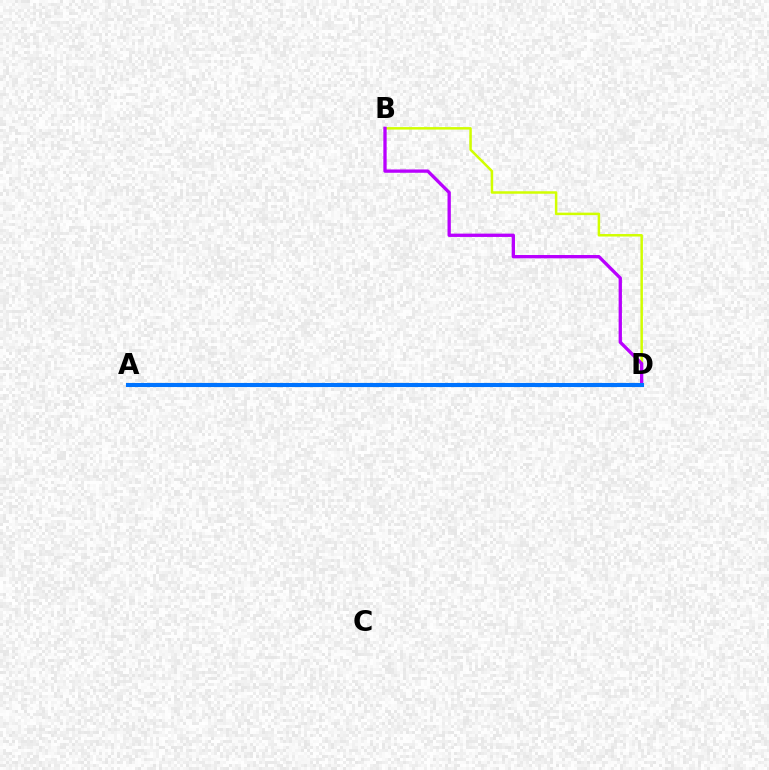{('B', 'D'): [{'color': '#d1ff00', 'line_style': 'solid', 'thickness': 1.8}, {'color': '#b900ff', 'line_style': 'solid', 'thickness': 2.38}], ('A', 'D'): [{'color': '#00ff5c', 'line_style': 'solid', 'thickness': 2.84}, {'color': '#ff0000', 'line_style': 'solid', 'thickness': 1.71}, {'color': '#0074ff', 'line_style': 'solid', 'thickness': 2.94}]}